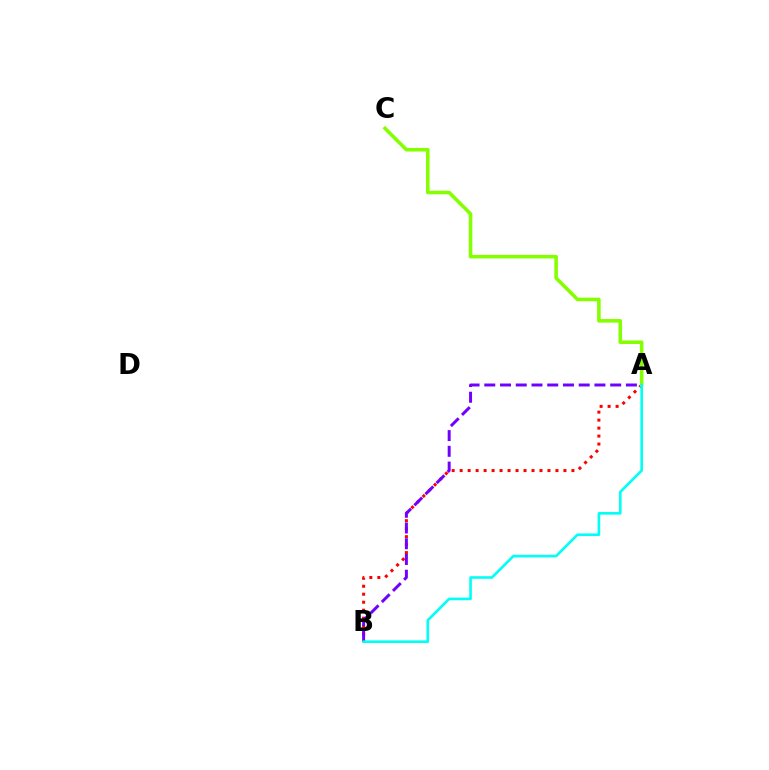{('A', 'B'): [{'color': '#ff0000', 'line_style': 'dotted', 'thickness': 2.17}, {'color': '#7200ff', 'line_style': 'dashed', 'thickness': 2.14}, {'color': '#00fff6', 'line_style': 'solid', 'thickness': 1.89}], ('A', 'C'): [{'color': '#84ff00', 'line_style': 'solid', 'thickness': 2.56}]}